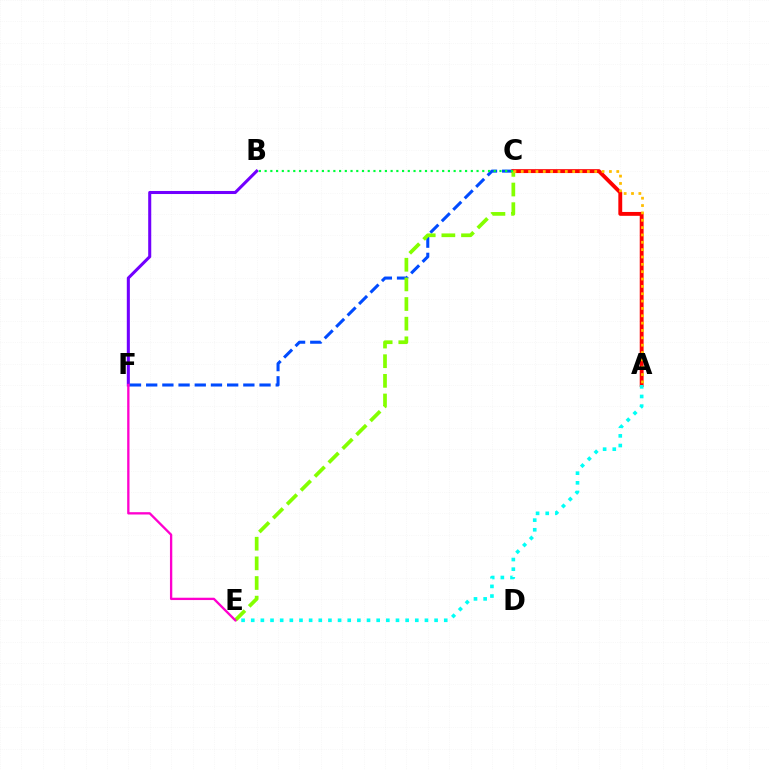{('C', 'F'): [{'color': '#004bff', 'line_style': 'dashed', 'thickness': 2.2}], ('A', 'C'): [{'color': '#ff0000', 'line_style': 'solid', 'thickness': 2.79}, {'color': '#ffbd00', 'line_style': 'dotted', 'thickness': 2.0}], ('B', 'F'): [{'color': '#7200ff', 'line_style': 'solid', 'thickness': 2.2}], ('C', 'E'): [{'color': '#84ff00', 'line_style': 'dashed', 'thickness': 2.67}], ('B', 'C'): [{'color': '#00ff39', 'line_style': 'dotted', 'thickness': 1.56}], ('A', 'E'): [{'color': '#00fff6', 'line_style': 'dotted', 'thickness': 2.62}], ('E', 'F'): [{'color': '#ff00cf', 'line_style': 'solid', 'thickness': 1.67}]}